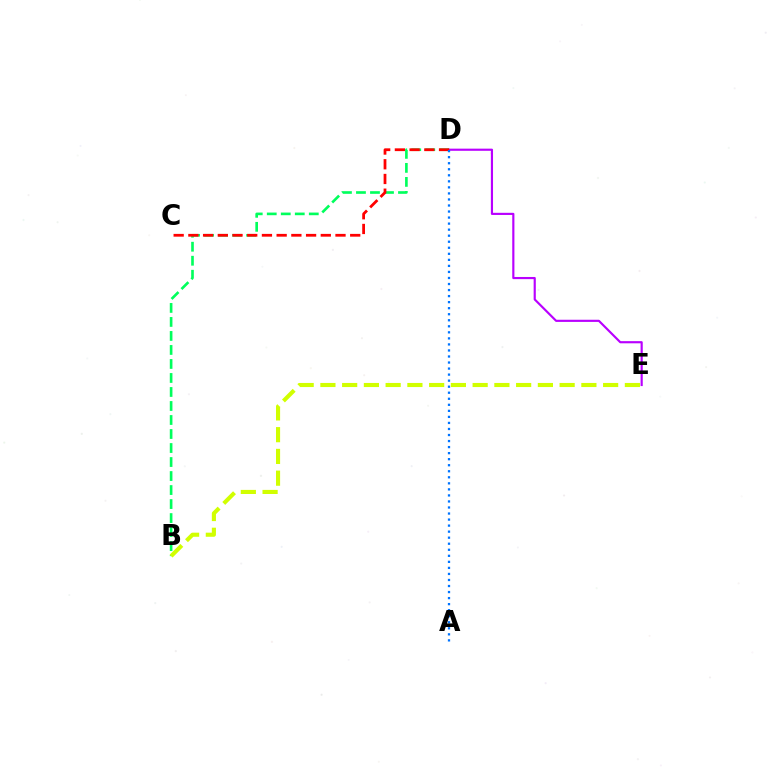{('B', 'D'): [{'color': '#00ff5c', 'line_style': 'dashed', 'thickness': 1.9}], ('D', 'E'): [{'color': '#b900ff', 'line_style': 'solid', 'thickness': 1.55}], ('C', 'D'): [{'color': '#ff0000', 'line_style': 'dashed', 'thickness': 2.0}], ('A', 'D'): [{'color': '#0074ff', 'line_style': 'dotted', 'thickness': 1.64}], ('B', 'E'): [{'color': '#d1ff00', 'line_style': 'dashed', 'thickness': 2.95}]}